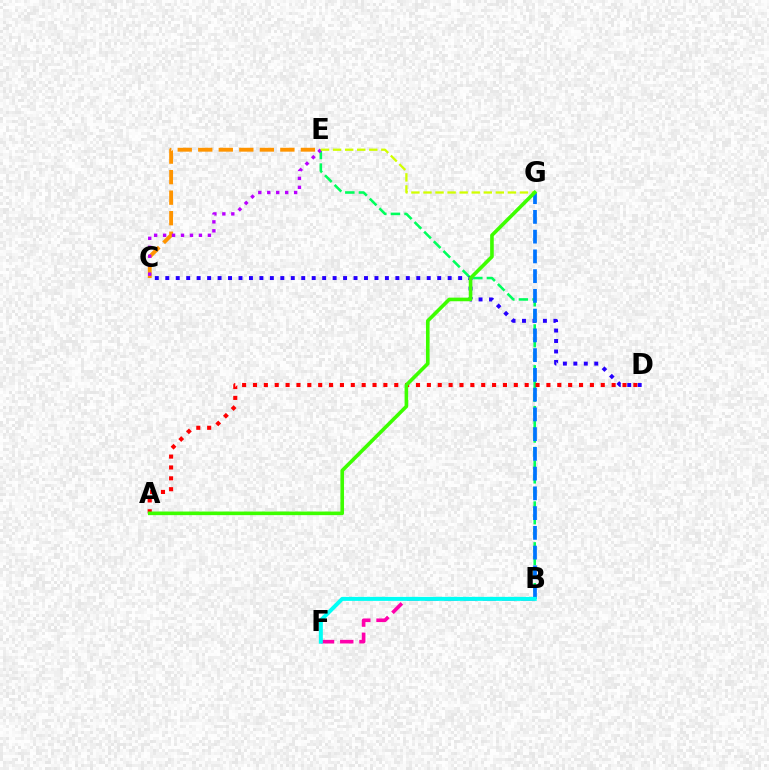{('B', 'F'): [{'color': '#ff00ac', 'line_style': 'dashed', 'thickness': 2.61}, {'color': '#00fff6', 'line_style': 'solid', 'thickness': 2.88}], ('B', 'E'): [{'color': '#00ff5c', 'line_style': 'dashed', 'thickness': 1.85}], ('C', 'E'): [{'color': '#ff9400', 'line_style': 'dashed', 'thickness': 2.79}, {'color': '#b900ff', 'line_style': 'dotted', 'thickness': 2.43}], ('A', 'D'): [{'color': '#ff0000', 'line_style': 'dotted', 'thickness': 2.95}], ('C', 'D'): [{'color': '#2500ff', 'line_style': 'dotted', 'thickness': 2.84}], ('E', 'G'): [{'color': '#d1ff00', 'line_style': 'dashed', 'thickness': 1.64}], ('B', 'G'): [{'color': '#0074ff', 'line_style': 'dashed', 'thickness': 2.68}], ('A', 'G'): [{'color': '#3dff00', 'line_style': 'solid', 'thickness': 2.6}]}